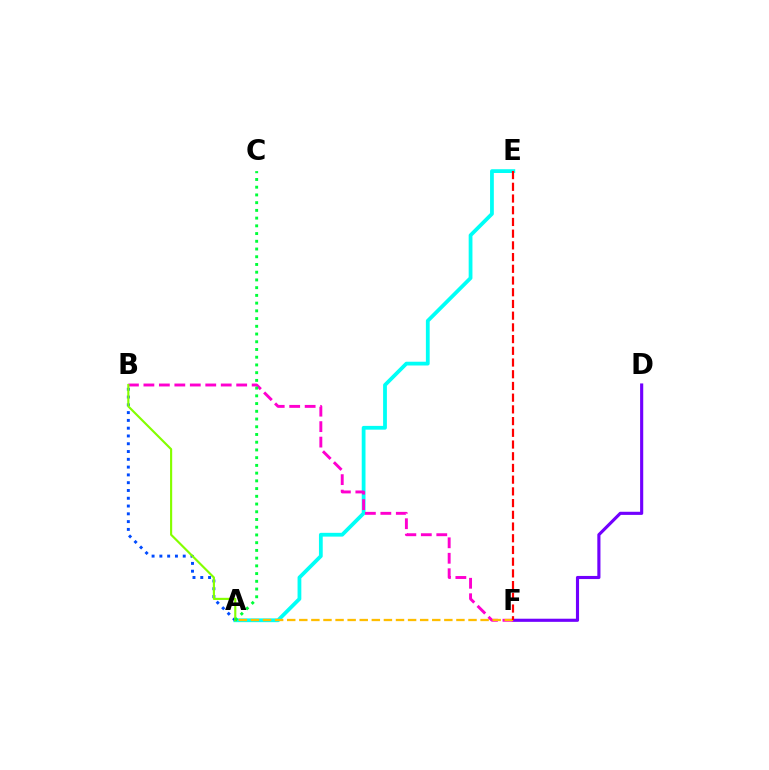{('A', 'E'): [{'color': '#00fff6', 'line_style': 'solid', 'thickness': 2.72}], ('D', 'F'): [{'color': '#7200ff', 'line_style': 'solid', 'thickness': 2.25}], ('B', 'F'): [{'color': '#ff00cf', 'line_style': 'dashed', 'thickness': 2.1}], ('A', 'B'): [{'color': '#004bff', 'line_style': 'dotted', 'thickness': 2.12}, {'color': '#84ff00', 'line_style': 'solid', 'thickness': 1.54}], ('A', 'F'): [{'color': '#ffbd00', 'line_style': 'dashed', 'thickness': 1.64}], ('E', 'F'): [{'color': '#ff0000', 'line_style': 'dashed', 'thickness': 1.59}], ('A', 'C'): [{'color': '#00ff39', 'line_style': 'dotted', 'thickness': 2.1}]}